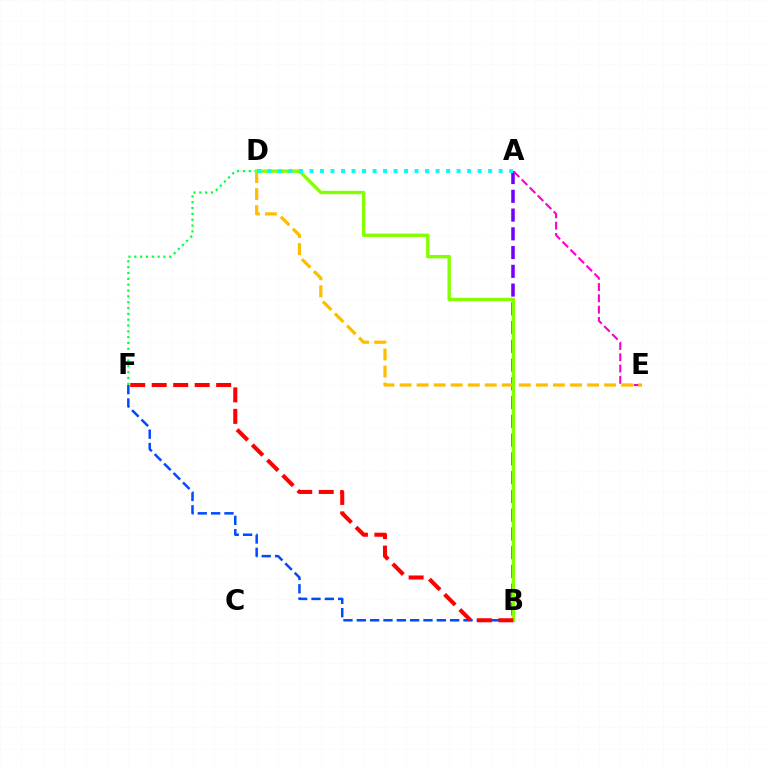{('A', 'B'): [{'color': '#7200ff', 'line_style': 'dashed', 'thickness': 2.55}], ('D', 'F'): [{'color': '#00ff39', 'line_style': 'dotted', 'thickness': 1.58}], ('A', 'E'): [{'color': '#ff00cf', 'line_style': 'dashed', 'thickness': 1.53}], ('B', 'F'): [{'color': '#004bff', 'line_style': 'dashed', 'thickness': 1.81}, {'color': '#ff0000', 'line_style': 'dashed', 'thickness': 2.92}], ('D', 'E'): [{'color': '#ffbd00', 'line_style': 'dashed', 'thickness': 2.32}], ('B', 'D'): [{'color': '#84ff00', 'line_style': 'solid', 'thickness': 2.43}], ('A', 'D'): [{'color': '#00fff6', 'line_style': 'dotted', 'thickness': 2.85}]}